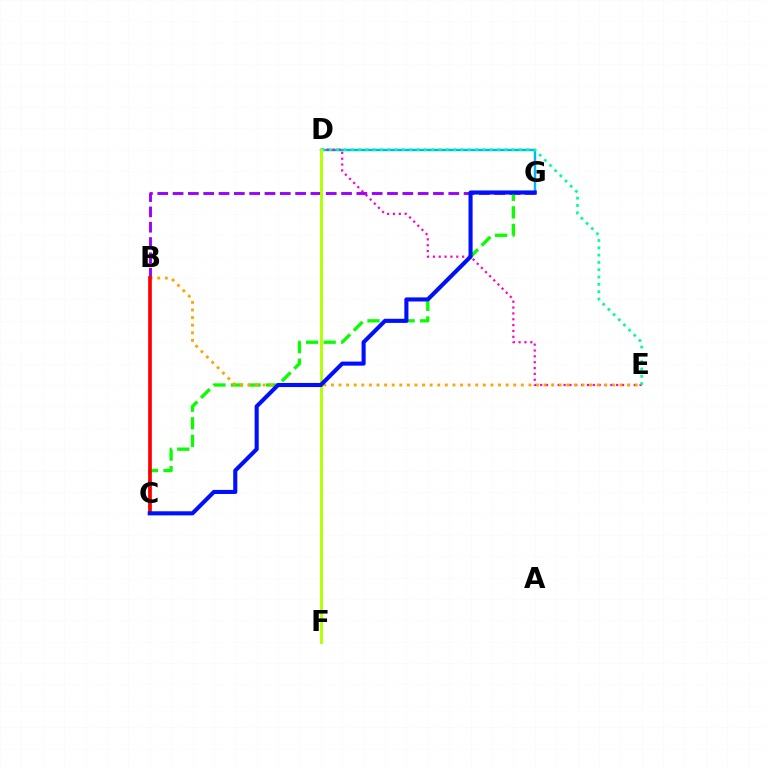{('D', 'G'): [{'color': '#00b5ff', 'line_style': 'solid', 'thickness': 1.76}], ('B', 'G'): [{'color': '#9b00ff', 'line_style': 'dashed', 'thickness': 2.08}], ('C', 'G'): [{'color': '#08ff00', 'line_style': 'dashed', 'thickness': 2.39}, {'color': '#0010ff', 'line_style': 'solid', 'thickness': 2.95}], ('D', 'E'): [{'color': '#ff00bd', 'line_style': 'dotted', 'thickness': 1.59}, {'color': '#00ff9d', 'line_style': 'dotted', 'thickness': 1.99}], ('B', 'E'): [{'color': '#ffa500', 'line_style': 'dotted', 'thickness': 2.06}], ('D', 'F'): [{'color': '#b3ff00', 'line_style': 'solid', 'thickness': 2.07}], ('B', 'C'): [{'color': '#ff0000', 'line_style': 'solid', 'thickness': 2.66}]}